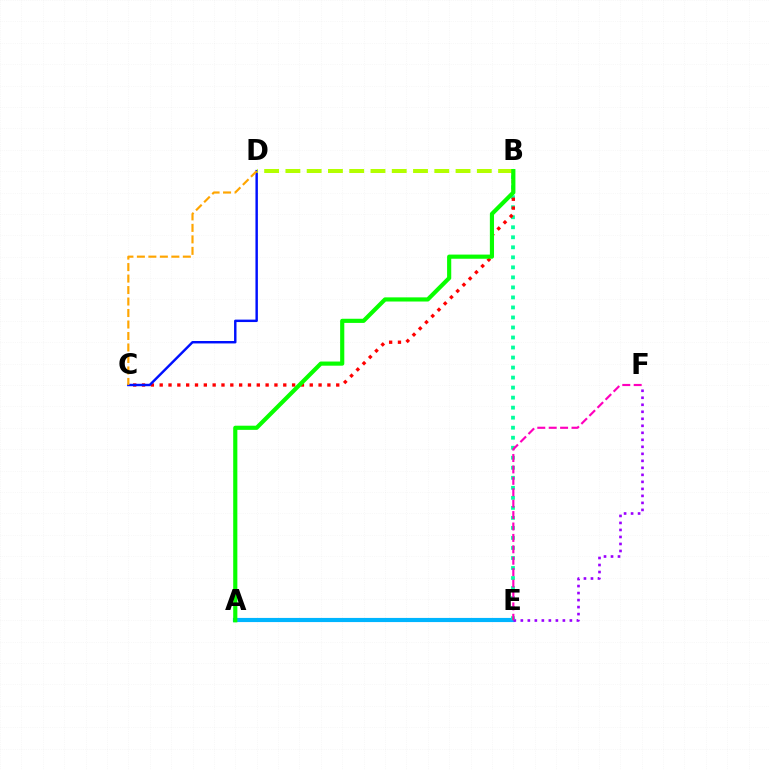{('A', 'E'): [{'color': '#00b5ff', 'line_style': 'solid', 'thickness': 2.99}], ('E', 'F'): [{'color': '#9b00ff', 'line_style': 'dotted', 'thickness': 1.9}, {'color': '#ff00bd', 'line_style': 'dashed', 'thickness': 1.55}], ('B', 'E'): [{'color': '#00ff9d', 'line_style': 'dotted', 'thickness': 2.72}], ('B', 'C'): [{'color': '#ff0000', 'line_style': 'dotted', 'thickness': 2.4}], ('C', 'D'): [{'color': '#0010ff', 'line_style': 'solid', 'thickness': 1.76}, {'color': '#ffa500', 'line_style': 'dashed', 'thickness': 1.56}], ('B', 'D'): [{'color': '#b3ff00', 'line_style': 'dashed', 'thickness': 2.89}], ('A', 'B'): [{'color': '#08ff00', 'line_style': 'solid', 'thickness': 2.99}]}